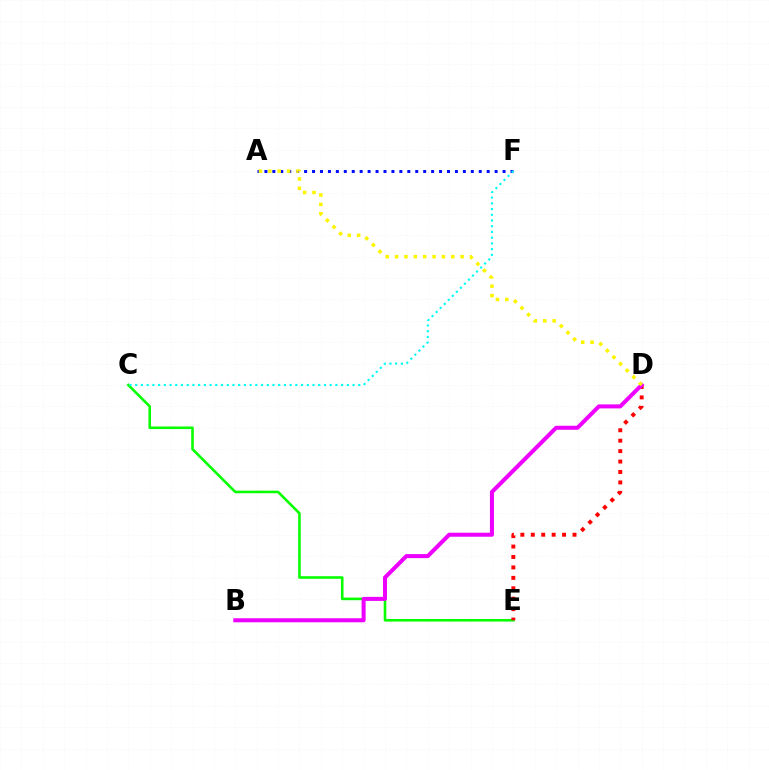{('A', 'F'): [{'color': '#0010ff', 'line_style': 'dotted', 'thickness': 2.16}], ('C', 'E'): [{'color': '#08ff00', 'line_style': 'solid', 'thickness': 1.87}], ('D', 'E'): [{'color': '#ff0000', 'line_style': 'dotted', 'thickness': 2.83}], ('B', 'D'): [{'color': '#ee00ff', 'line_style': 'solid', 'thickness': 2.9}], ('A', 'D'): [{'color': '#fcf500', 'line_style': 'dotted', 'thickness': 2.54}], ('C', 'F'): [{'color': '#00fff6', 'line_style': 'dotted', 'thickness': 1.55}]}